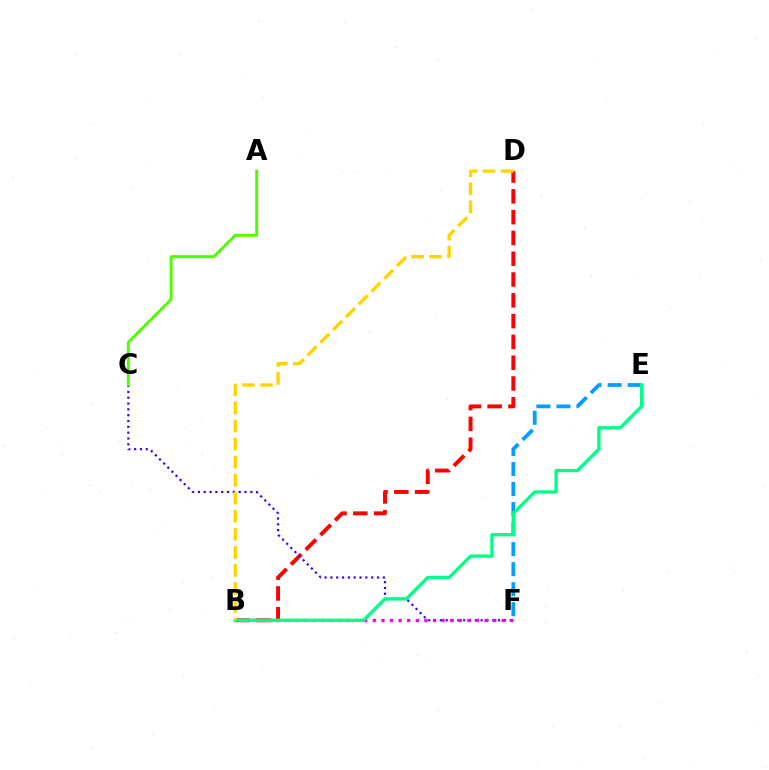{('B', 'D'): [{'color': '#ff0000', 'line_style': 'dashed', 'thickness': 2.82}, {'color': '#ffd500', 'line_style': 'dashed', 'thickness': 2.45}], ('C', 'F'): [{'color': '#3700ff', 'line_style': 'dotted', 'thickness': 1.58}], ('E', 'F'): [{'color': '#009eff', 'line_style': 'dashed', 'thickness': 2.72}], ('B', 'F'): [{'color': '#ff00ed', 'line_style': 'dotted', 'thickness': 2.34}], ('A', 'C'): [{'color': '#4fff00', 'line_style': 'solid', 'thickness': 2.13}], ('B', 'E'): [{'color': '#00ff86', 'line_style': 'solid', 'thickness': 2.4}]}